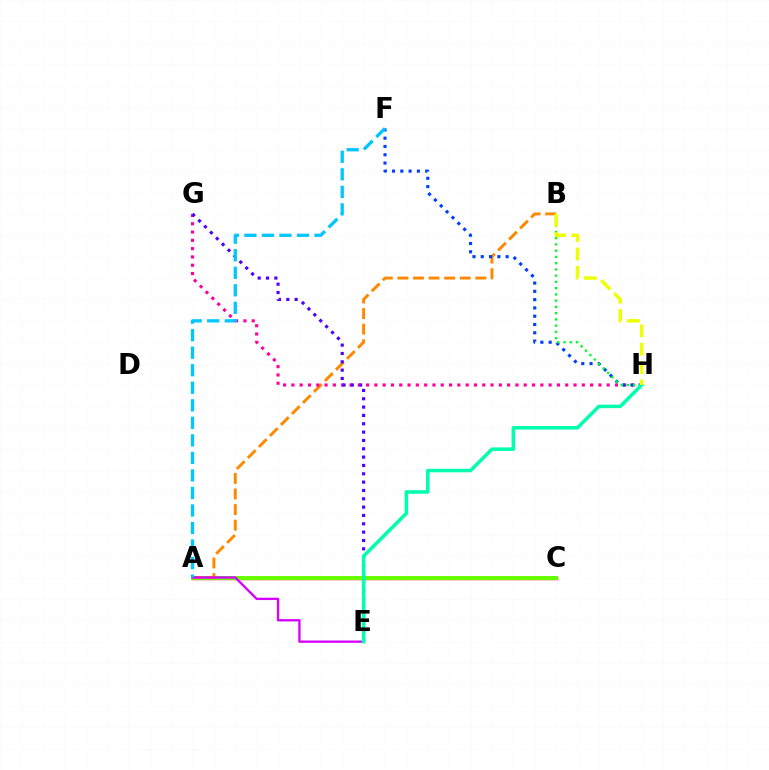{('A', 'C'): [{'color': '#ff0000', 'line_style': 'solid', 'thickness': 2.46}, {'color': '#66ff00', 'line_style': 'solid', 'thickness': 2.84}], ('A', 'B'): [{'color': '#ff8800', 'line_style': 'dashed', 'thickness': 2.12}], ('G', 'H'): [{'color': '#ff00a0', 'line_style': 'dotted', 'thickness': 2.25}], ('E', 'G'): [{'color': '#4f00ff', 'line_style': 'dotted', 'thickness': 2.26}], ('F', 'H'): [{'color': '#003fff', 'line_style': 'dotted', 'thickness': 2.25}], ('A', 'E'): [{'color': '#d600ff', 'line_style': 'solid', 'thickness': 1.67}], ('B', 'H'): [{'color': '#00ff27', 'line_style': 'dotted', 'thickness': 1.7}, {'color': '#eeff00', 'line_style': 'dashed', 'thickness': 2.49}], ('E', 'H'): [{'color': '#00ffaf', 'line_style': 'solid', 'thickness': 2.54}], ('A', 'F'): [{'color': '#00c7ff', 'line_style': 'dashed', 'thickness': 2.38}]}